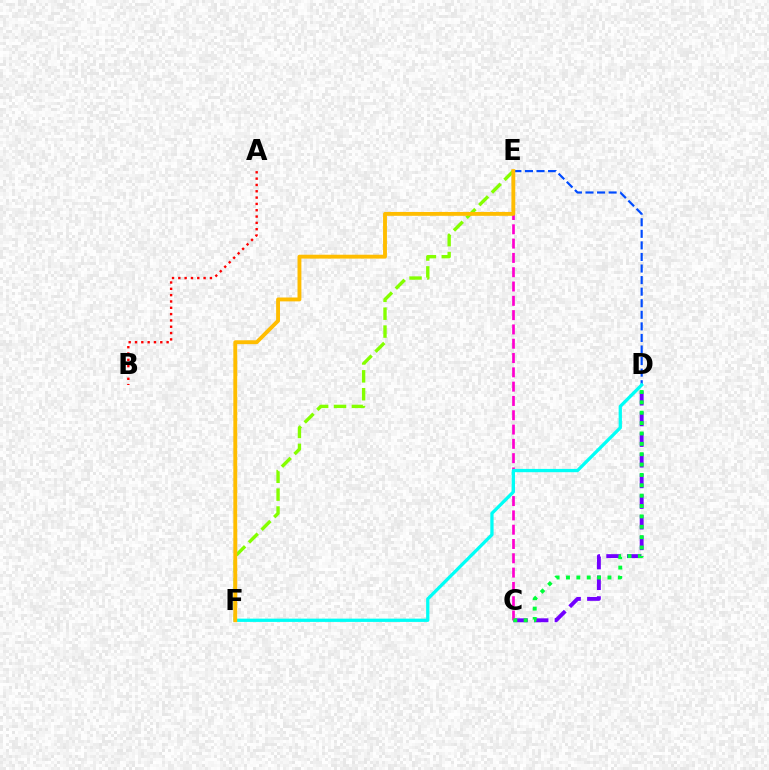{('E', 'F'): [{'color': '#84ff00', 'line_style': 'dashed', 'thickness': 2.43}, {'color': '#ffbd00', 'line_style': 'solid', 'thickness': 2.79}], ('A', 'B'): [{'color': '#ff0000', 'line_style': 'dotted', 'thickness': 1.72}], ('D', 'E'): [{'color': '#004bff', 'line_style': 'dashed', 'thickness': 1.57}], ('C', 'D'): [{'color': '#7200ff', 'line_style': 'dashed', 'thickness': 2.81}, {'color': '#00ff39', 'line_style': 'dotted', 'thickness': 2.82}], ('C', 'E'): [{'color': '#ff00cf', 'line_style': 'dashed', 'thickness': 1.94}], ('D', 'F'): [{'color': '#00fff6', 'line_style': 'solid', 'thickness': 2.36}]}